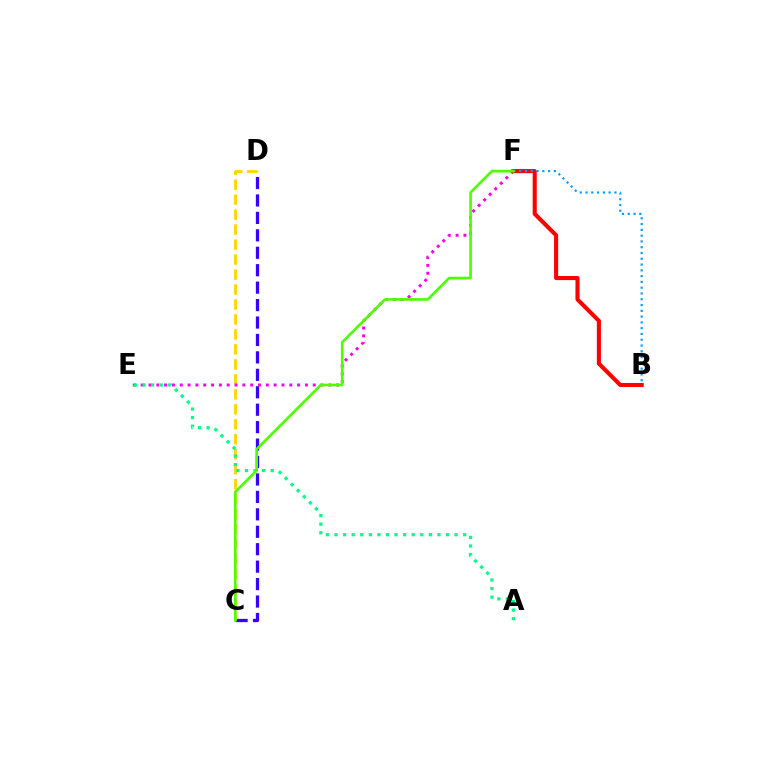{('C', 'D'): [{'color': '#3700ff', 'line_style': 'dashed', 'thickness': 2.37}, {'color': '#ffd500', 'line_style': 'dashed', 'thickness': 2.03}], ('E', 'F'): [{'color': '#ff00ed', 'line_style': 'dotted', 'thickness': 2.13}], ('B', 'F'): [{'color': '#ff0000', 'line_style': 'solid', 'thickness': 2.94}, {'color': '#009eff', 'line_style': 'dotted', 'thickness': 1.57}], ('A', 'E'): [{'color': '#00ff86', 'line_style': 'dotted', 'thickness': 2.33}], ('C', 'F'): [{'color': '#4fff00', 'line_style': 'solid', 'thickness': 1.93}]}